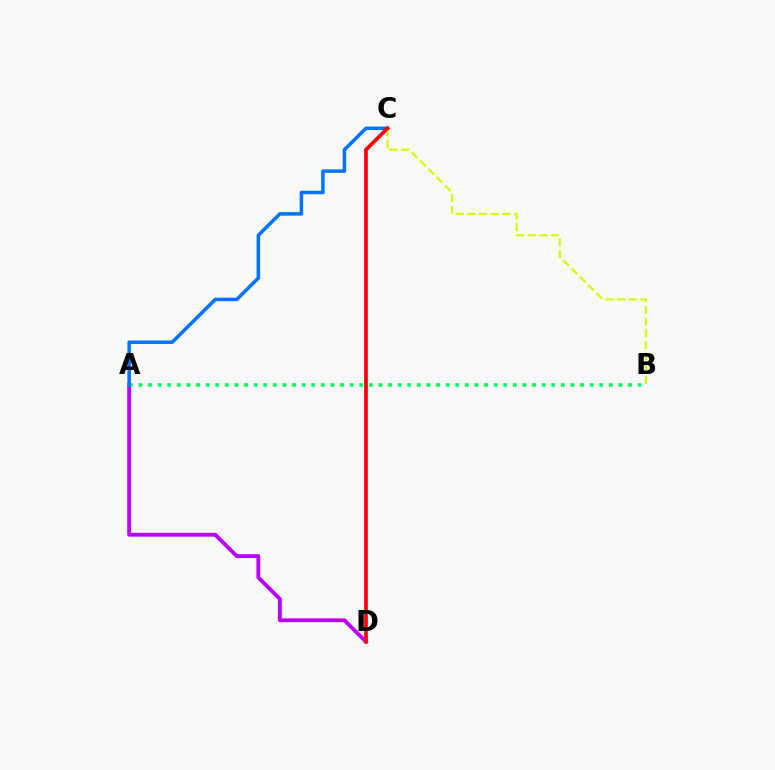{('A', 'D'): [{'color': '#b900ff', 'line_style': 'solid', 'thickness': 2.76}], ('A', 'B'): [{'color': '#00ff5c', 'line_style': 'dotted', 'thickness': 2.61}], ('A', 'C'): [{'color': '#0074ff', 'line_style': 'solid', 'thickness': 2.53}], ('B', 'C'): [{'color': '#d1ff00', 'line_style': 'dashed', 'thickness': 1.59}], ('C', 'D'): [{'color': '#ff0000', 'line_style': 'solid', 'thickness': 2.67}]}